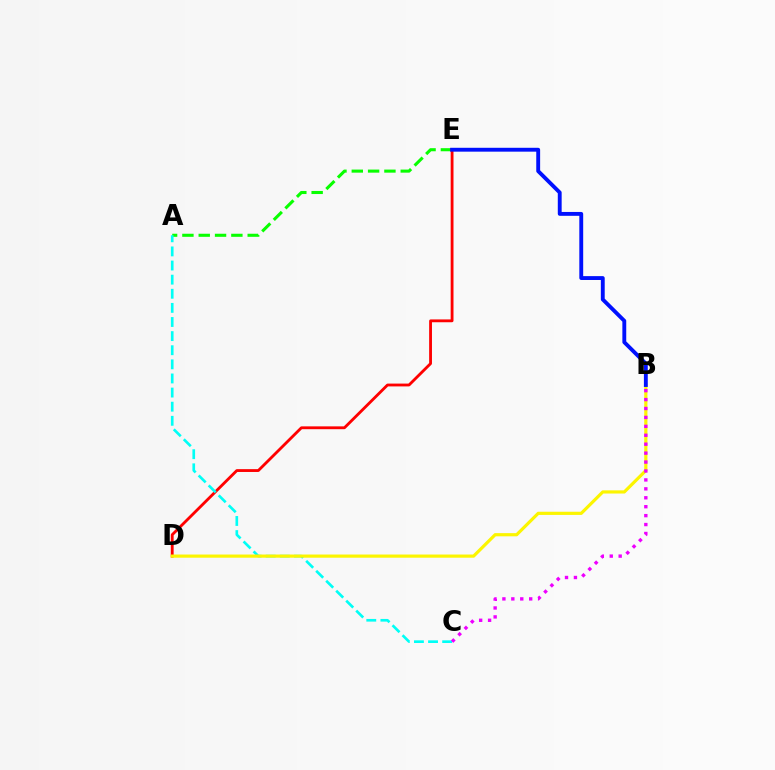{('A', 'E'): [{'color': '#08ff00', 'line_style': 'dashed', 'thickness': 2.22}], ('D', 'E'): [{'color': '#ff0000', 'line_style': 'solid', 'thickness': 2.04}], ('A', 'C'): [{'color': '#00fff6', 'line_style': 'dashed', 'thickness': 1.92}], ('B', 'D'): [{'color': '#fcf500', 'line_style': 'solid', 'thickness': 2.29}], ('B', 'C'): [{'color': '#ee00ff', 'line_style': 'dotted', 'thickness': 2.43}], ('B', 'E'): [{'color': '#0010ff', 'line_style': 'solid', 'thickness': 2.79}]}